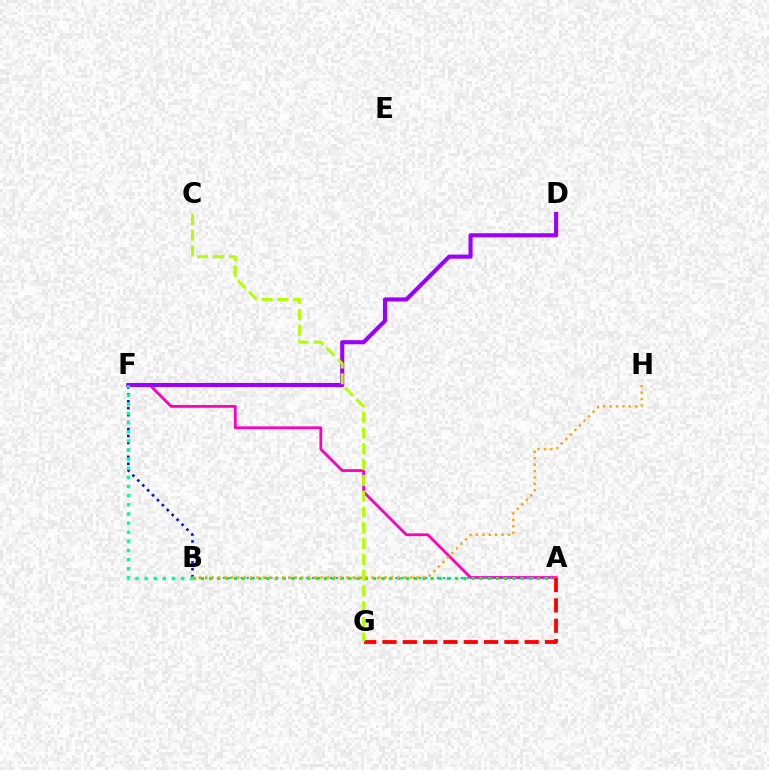{('A', 'F'): [{'color': '#ff00bd', 'line_style': 'solid', 'thickness': 2.01}], ('A', 'B'): [{'color': '#00b5ff', 'line_style': 'dotted', 'thickness': 1.62}, {'color': '#08ff00', 'line_style': 'dotted', 'thickness': 2.23}], ('B', 'F'): [{'color': '#0010ff', 'line_style': 'dotted', 'thickness': 1.89}, {'color': '#00ff9d', 'line_style': 'dotted', 'thickness': 2.48}], ('A', 'G'): [{'color': '#ff0000', 'line_style': 'dashed', 'thickness': 2.76}], ('D', 'F'): [{'color': '#9b00ff', 'line_style': 'solid', 'thickness': 2.95}], ('C', 'G'): [{'color': '#b3ff00', 'line_style': 'dashed', 'thickness': 2.14}], ('B', 'H'): [{'color': '#ffa500', 'line_style': 'dotted', 'thickness': 1.74}]}